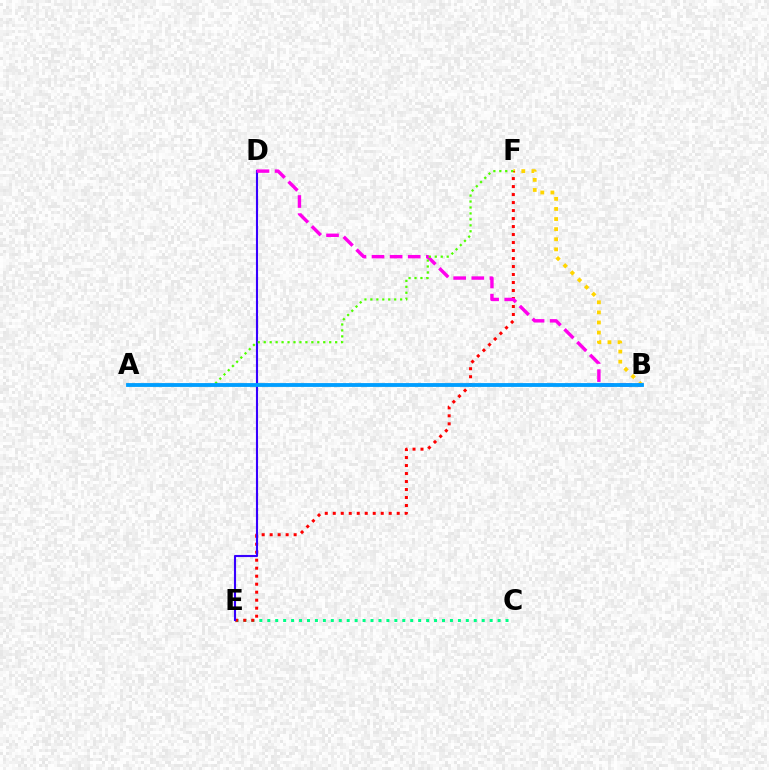{('C', 'E'): [{'color': '#00ff86', 'line_style': 'dotted', 'thickness': 2.16}], ('B', 'F'): [{'color': '#ffd500', 'line_style': 'dotted', 'thickness': 2.74}], ('E', 'F'): [{'color': '#ff0000', 'line_style': 'dotted', 'thickness': 2.17}], ('D', 'E'): [{'color': '#3700ff', 'line_style': 'solid', 'thickness': 1.53}], ('B', 'D'): [{'color': '#ff00ed', 'line_style': 'dashed', 'thickness': 2.46}], ('A', 'F'): [{'color': '#4fff00', 'line_style': 'dotted', 'thickness': 1.62}], ('A', 'B'): [{'color': '#009eff', 'line_style': 'solid', 'thickness': 2.76}]}